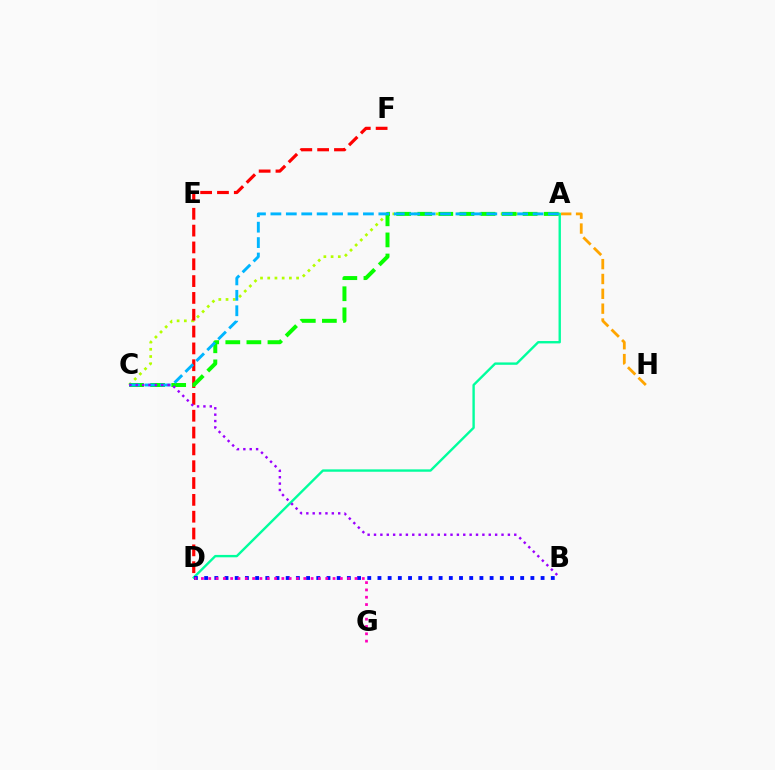{('A', 'C'): [{'color': '#b3ff00', 'line_style': 'dotted', 'thickness': 1.96}, {'color': '#08ff00', 'line_style': 'dashed', 'thickness': 2.86}, {'color': '#00b5ff', 'line_style': 'dashed', 'thickness': 2.1}], ('A', 'H'): [{'color': '#ffa500', 'line_style': 'dashed', 'thickness': 2.02}], ('A', 'D'): [{'color': '#00ff9d', 'line_style': 'solid', 'thickness': 1.71}], ('B', 'D'): [{'color': '#0010ff', 'line_style': 'dotted', 'thickness': 2.77}], ('D', 'F'): [{'color': '#ff0000', 'line_style': 'dashed', 'thickness': 2.29}], ('D', 'G'): [{'color': '#ff00bd', 'line_style': 'dotted', 'thickness': 1.99}], ('B', 'C'): [{'color': '#9b00ff', 'line_style': 'dotted', 'thickness': 1.73}]}